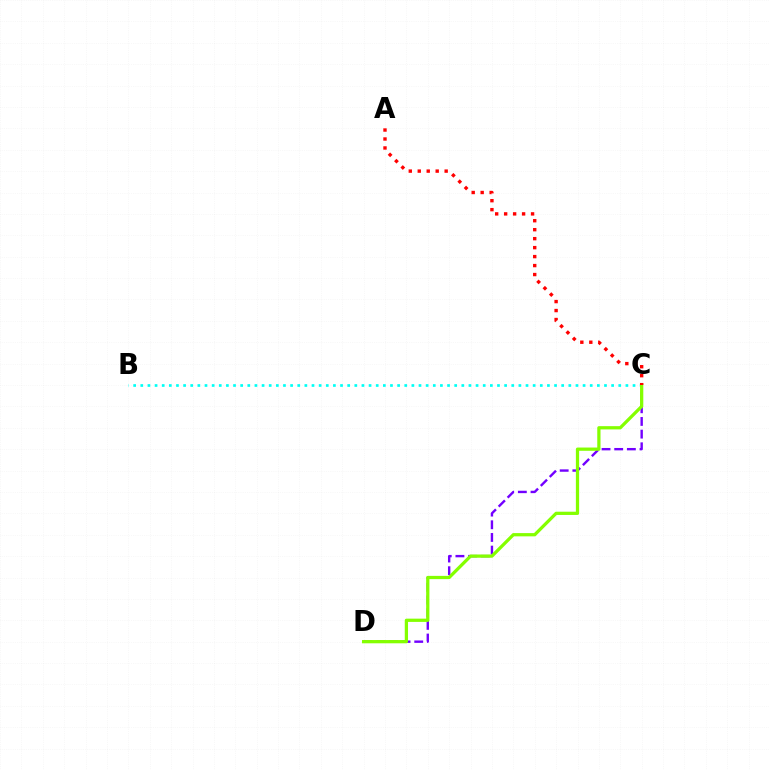{('C', 'D'): [{'color': '#7200ff', 'line_style': 'dashed', 'thickness': 1.72}, {'color': '#84ff00', 'line_style': 'solid', 'thickness': 2.34}], ('B', 'C'): [{'color': '#00fff6', 'line_style': 'dotted', 'thickness': 1.94}], ('A', 'C'): [{'color': '#ff0000', 'line_style': 'dotted', 'thickness': 2.44}]}